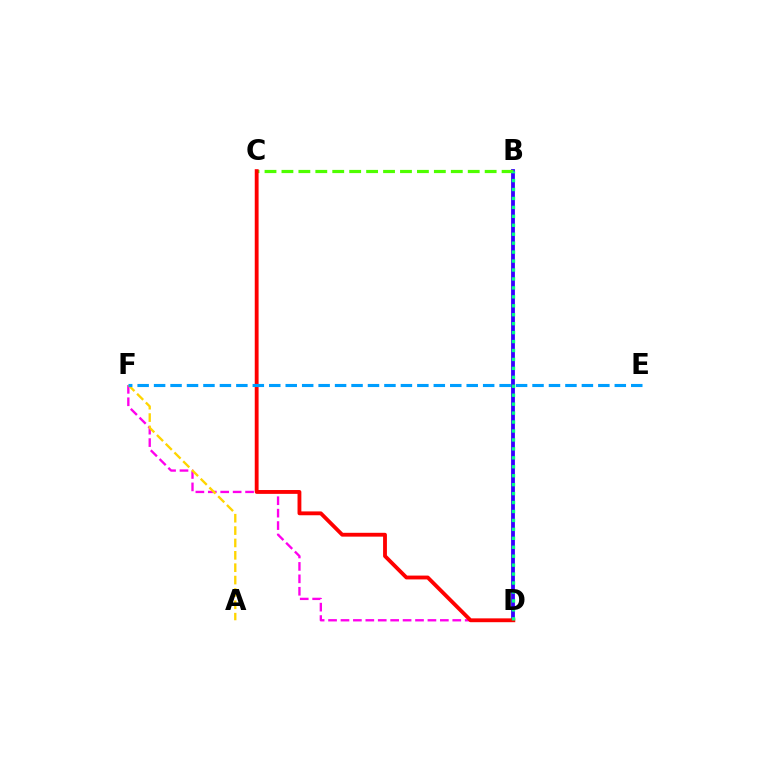{('B', 'D'): [{'color': '#3700ff', 'line_style': 'solid', 'thickness': 2.75}, {'color': '#00ff86', 'line_style': 'dotted', 'thickness': 2.43}], ('D', 'F'): [{'color': '#ff00ed', 'line_style': 'dashed', 'thickness': 1.69}], ('B', 'C'): [{'color': '#4fff00', 'line_style': 'dashed', 'thickness': 2.3}], ('C', 'D'): [{'color': '#ff0000', 'line_style': 'solid', 'thickness': 2.76}], ('A', 'F'): [{'color': '#ffd500', 'line_style': 'dashed', 'thickness': 1.68}], ('E', 'F'): [{'color': '#009eff', 'line_style': 'dashed', 'thickness': 2.24}]}